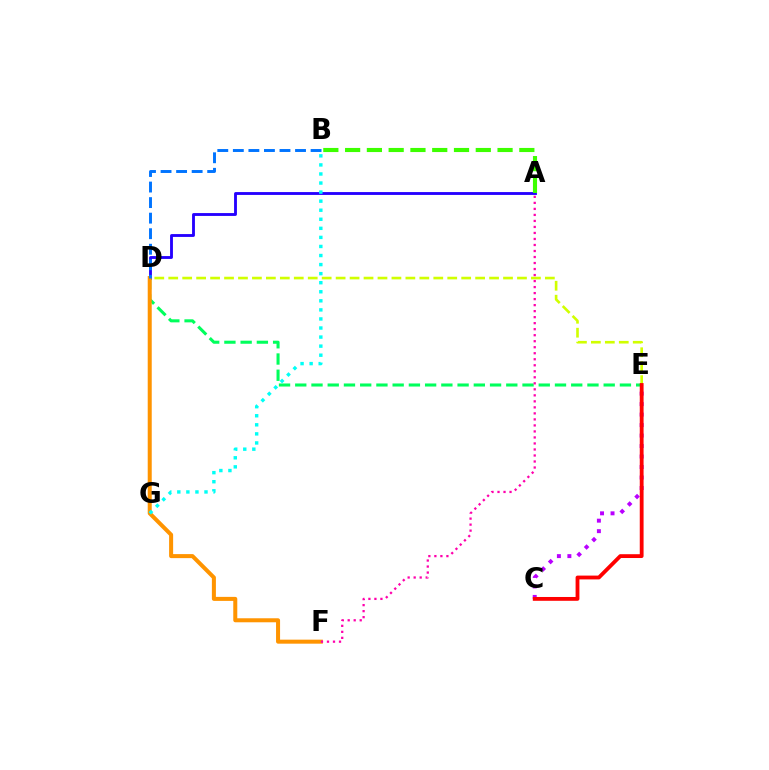{('D', 'E'): [{'color': '#d1ff00', 'line_style': 'dashed', 'thickness': 1.9}, {'color': '#00ff5c', 'line_style': 'dashed', 'thickness': 2.21}], ('A', 'D'): [{'color': '#2500ff', 'line_style': 'solid', 'thickness': 2.05}], ('C', 'E'): [{'color': '#b900ff', 'line_style': 'dotted', 'thickness': 2.85}, {'color': '#ff0000', 'line_style': 'solid', 'thickness': 2.75}], ('A', 'B'): [{'color': '#3dff00', 'line_style': 'dashed', 'thickness': 2.96}], ('D', 'F'): [{'color': '#ff9400', 'line_style': 'solid', 'thickness': 2.89}], ('B', 'D'): [{'color': '#0074ff', 'line_style': 'dashed', 'thickness': 2.11}], ('B', 'G'): [{'color': '#00fff6', 'line_style': 'dotted', 'thickness': 2.46}], ('A', 'F'): [{'color': '#ff00ac', 'line_style': 'dotted', 'thickness': 1.63}]}